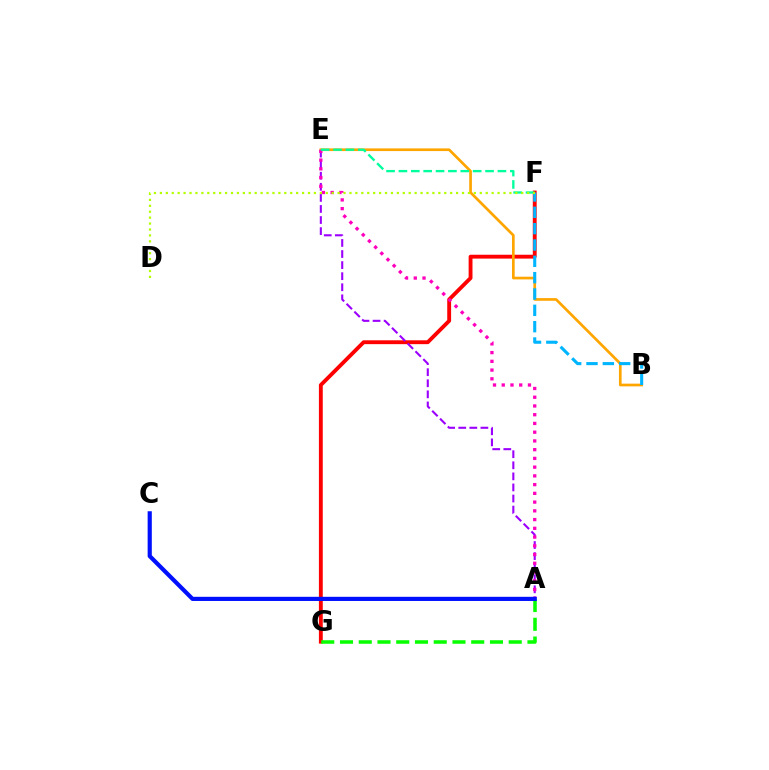{('F', 'G'): [{'color': '#ff0000', 'line_style': 'solid', 'thickness': 2.78}], ('A', 'E'): [{'color': '#9b00ff', 'line_style': 'dashed', 'thickness': 1.5}, {'color': '#ff00bd', 'line_style': 'dotted', 'thickness': 2.37}], ('B', 'E'): [{'color': '#ffa500', 'line_style': 'solid', 'thickness': 1.93}], ('E', 'F'): [{'color': '#00ff9d', 'line_style': 'dashed', 'thickness': 1.68}], ('A', 'G'): [{'color': '#08ff00', 'line_style': 'dashed', 'thickness': 2.55}], ('B', 'F'): [{'color': '#00b5ff', 'line_style': 'dashed', 'thickness': 2.22}], ('D', 'F'): [{'color': '#b3ff00', 'line_style': 'dotted', 'thickness': 1.61}], ('A', 'C'): [{'color': '#0010ff', 'line_style': 'solid', 'thickness': 3.0}]}